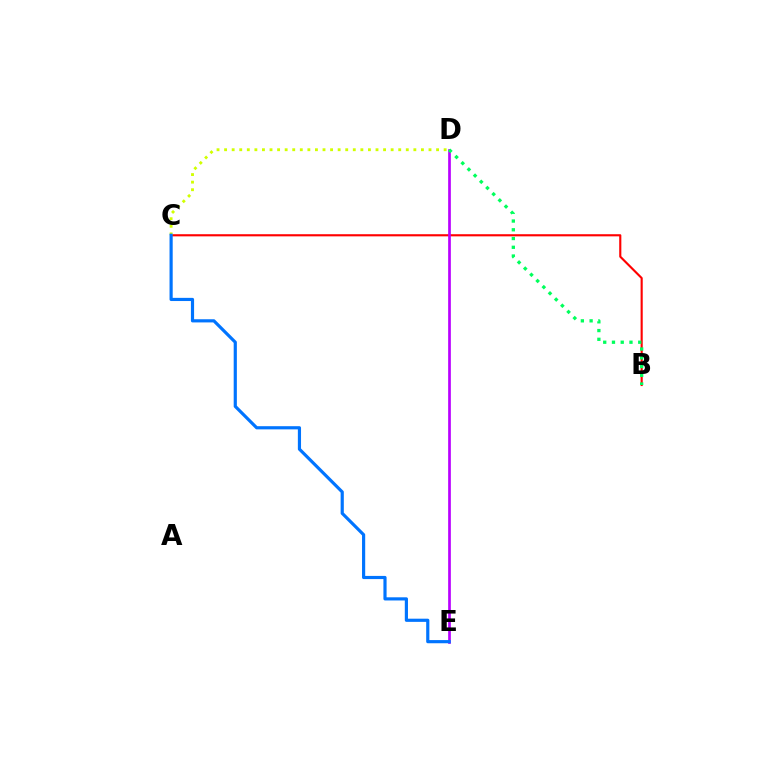{('B', 'C'): [{'color': '#ff0000', 'line_style': 'solid', 'thickness': 1.53}], ('C', 'D'): [{'color': '#d1ff00', 'line_style': 'dotted', 'thickness': 2.06}], ('D', 'E'): [{'color': '#b900ff', 'line_style': 'solid', 'thickness': 1.94}], ('B', 'D'): [{'color': '#00ff5c', 'line_style': 'dotted', 'thickness': 2.38}], ('C', 'E'): [{'color': '#0074ff', 'line_style': 'solid', 'thickness': 2.28}]}